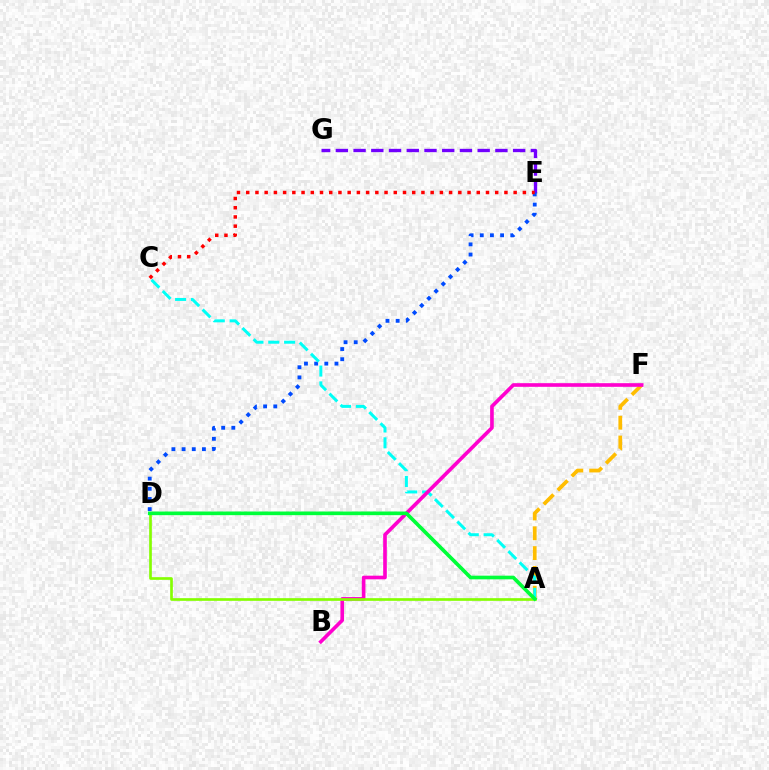{('E', 'G'): [{'color': '#7200ff', 'line_style': 'dashed', 'thickness': 2.41}], ('D', 'E'): [{'color': '#004bff', 'line_style': 'dotted', 'thickness': 2.76}], ('A', 'F'): [{'color': '#ffbd00', 'line_style': 'dashed', 'thickness': 2.69}], ('A', 'C'): [{'color': '#00fff6', 'line_style': 'dashed', 'thickness': 2.15}], ('B', 'F'): [{'color': '#ff00cf', 'line_style': 'solid', 'thickness': 2.62}], ('C', 'E'): [{'color': '#ff0000', 'line_style': 'dotted', 'thickness': 2.51}], ('A', 'D'): [{'color': '#84ff00', 'line_style': 'solid', 'thickness': 1.92}, {'color': '#00ff39', 'line_style': 'solid', 'thickness': 2.63}]}